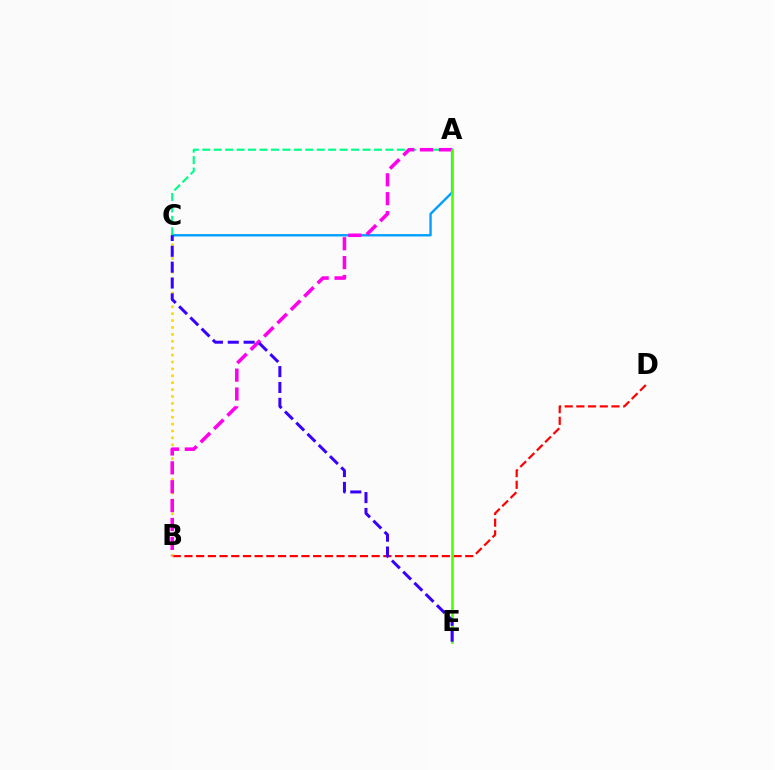{('A', 'C'): [{'color': '#009eff', 'line_style': 'solid', 'thickness': 1.71}, {'color': '#00ff86', 'line_style': 'dashed', 'thickness': 1.56}], ('B', 'D'): [{'color': '#ff0000', 'line_style': 'dashed', 'thickness': 1.59}], ('B', 'C'): [{'color': '#ffd500', 'line_style': 'dotted', 'thickness': 1.87}], ('A', 'B'): [{'color': '#ff00ed', 'line_style': 'dashed', 'thickness': 2.56}], ('A', 'E'): [{'color': '#4fff00', 'line_style': 'solid', 'thickness': 1.89}], ('C', 'E'): [{'color': '#3700ff', 'line_style': 'dashed', 'thickness': 2.15}]}